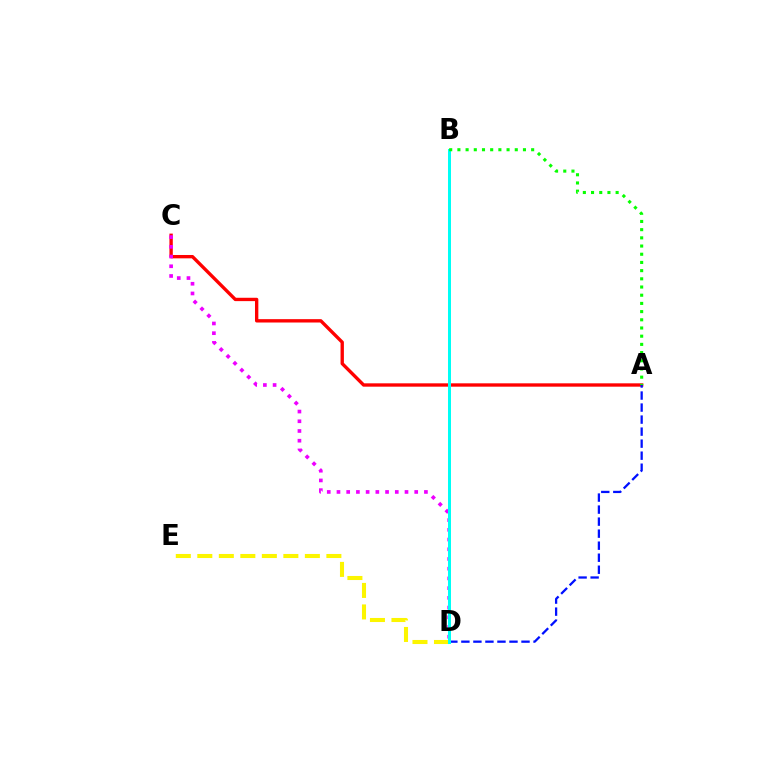{('A', 'C'): [{'color': '#ff0000', 'line_style': 'solid', 'thickness': 2.41}], ('C', 'D'): [{'color': '#ee00ff', 'line_style': 'dotted', 'thickness': 2.64}], ('D', 'E'): [{'color': '#fcf500', 'line_style': 'dashed', 'thickness': 2.92}], ('A', 'D'): [{'color': '#0010ff', 'line_style': 'dashed', 'thickness': 1.63}], ('B', 'D'): [{'color': '#00fff6', 'line_style': 'solid', 'thickness': 2.16}], ('A', 'B'): [{'color': '#08ff00', 'line_style': 'dotted', 'thickness': 2.23}]}